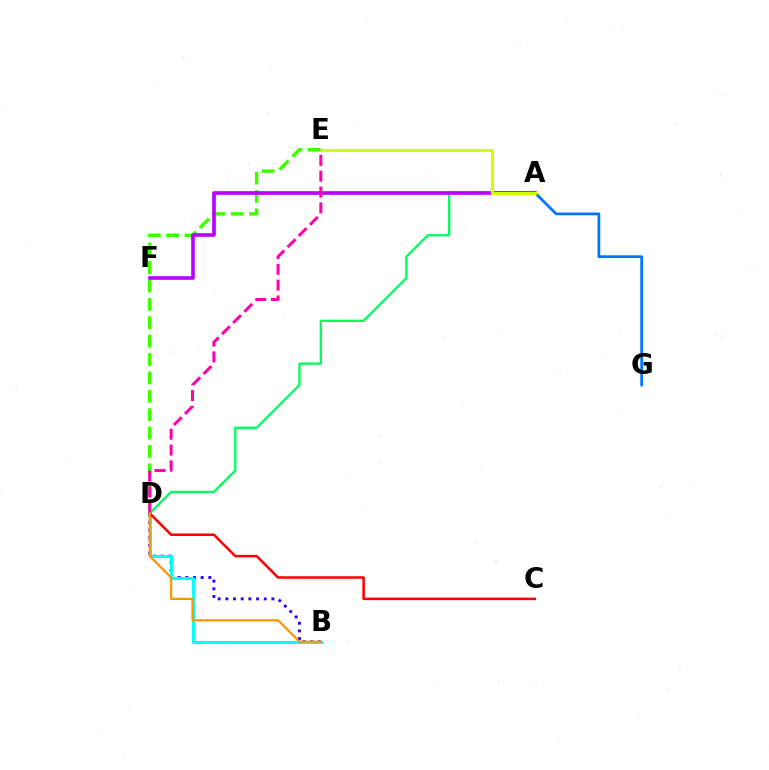{('B', 'D'): [{'color': '#2500ff', 'line_style': 'dotted', 'thickness': 2.09}, {'color': '#00fff6', 'line_style': 'solid', 'thickness': 2.1}, {'color': '#ff9400', 'line_style': 'solid', 'thickness': 1.58}], ('A', 'G'): [{'color': '#0074ff', 'line_style': 'solid', 'thickness': 1.97}], ('D', 'E'): [{'color': '#3dff00', 'line_style': 'dashed', 'thickness': 2.5}, {'color': '#ff00ac', 'line_style': 'dashed', 'thickness': 2.15}], ('C', 'D'): [{'color': '#ff0000', 'line_style': 'solid', 'thickness': 1.81}], ('A', 'D'): [{'color': '#00ff5c', 'line_style': 'solid', 'thickness': 1.67}], ('A', 'F'): [{'color': '#b900ff', 'line_style': 'solid', 'thickness': 2.63}], ('A', 'E'): [{'color': '#d1ff00', 'line_style': 'solid', 'thickness': 2.23}]}